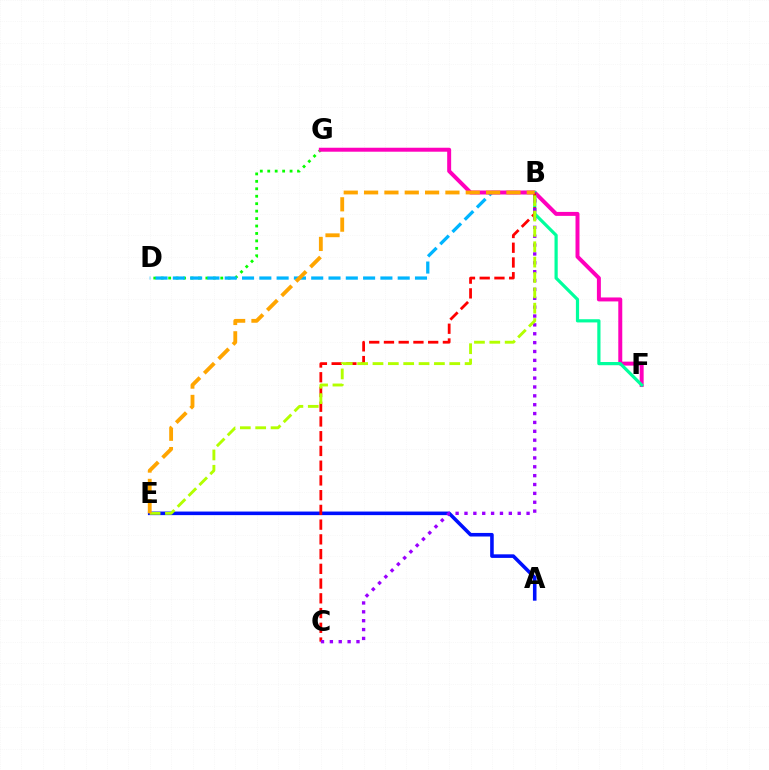{('A', 'E'): [{'color': '#0010ff', 'line_style': 'solid', 'thickness': 2.57}], ('D', 'G'): [{'color': '#08ff00', 'line_style': 'dotted', 'thickness': 2.02}], ('B', 'D'): [{'color': '#00b5ff', 'line_style': 'dashed', 'thickness': 2.35}], ('F', 'G'): [{'color': '#ff00bd', 'line_style': 'solid', 'thickness': 2.86}], ('B', 'F'): [{'color': '#00ff9d', 'line_style': 'solid', 'thickness': 2.31}], ('B', 'C'): [{'color': '#ff0000', 'line_style': 'dashed', 'thickness': 2.0}, {'color': '#9b00ff', 'line_style': 'dotted', 'thickness': 2.41}], ('B', 'E'): [{'color': '#b3ff00', 'line_style': 'dashed', 'thickness': 2.09}, {'color': '#ffa500', 'line_style': 'dashed', 'thickness': 2.76}]}